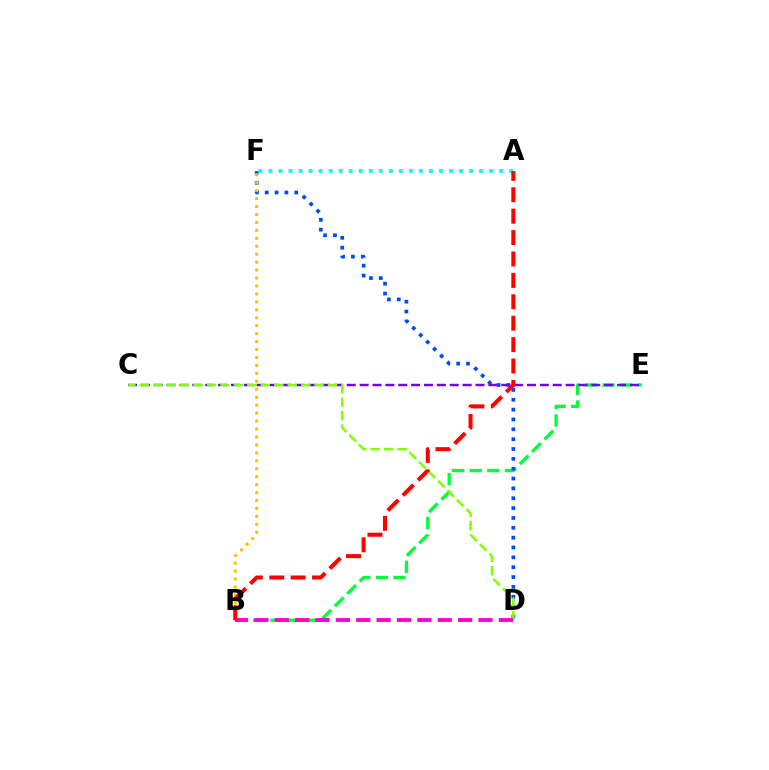{('B', 'E'): [{'color': '#00ff39', 'line_style': 'dashed', 'thickness': 2.39}], ('A', 'F'): [{'color': '#00fff6', 'line_style': 'dotted', 'thickness': 2.72}], ('D', 'F'): [{'color': '#004bff', 'line_style': 'dotted', 'thickness': 2.68}], ('B', 'F'): [{'color': '#ffbd00', 'line_style': 'dotted', 'thickness': 2.16}], ('C', 'E'): [{'color': '#7200ff', 'line_style': 'dashed', 'thickness': 1.75}], ('C', 'D'): [{'color': '#84ff00', 'line_style': 'dashed', 'thickness': 1.83}], ('B', 'D'): [{'color': '#ff00cf', 'line_style': 'dashed', 'thickness': 2.77}], ('A', 'B'): [{'color': '#ff0000', 'line_style': 'dashed', 'thickness': 2.91}]}